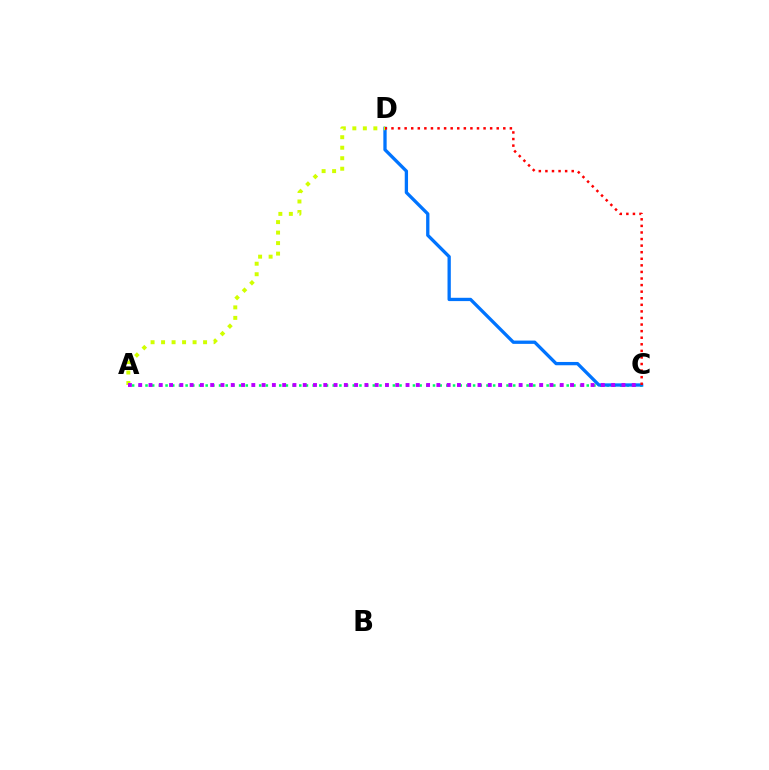{('A', 'C'): [{'color': '#00ff5c', 'line_style': 'dotted', 'thickness': 1.82}, {'color': '#b900ff', 'line_style': 'dotted', 'thickness': 2.79}], ('C', 'D'): [{'color': '#0074ff', 'line_style': 'solid', 'thickness': 2.38}, {'color': '#ff0000', 'line_style': 'dotted', 'thickness': 1.79}], ('A', 'D'): [{'color': '#d1ff00', 'line_style': 'dotted', 'thickness': 2.85}]}